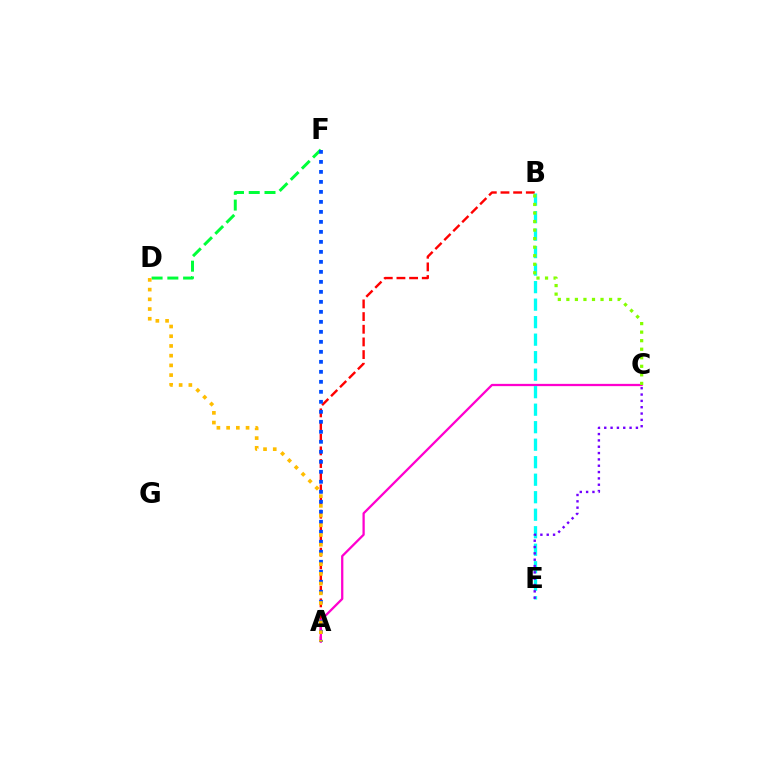{('A', 'B'): [{'color': '#ff0000', 'line_style': 'dashed', 'thickness': 1.72}], ('A', 'C'): [{'color': '#ff00cf', 'line_style': 'solid', 'thickness': 1.64}], ('B', 'E'): [{'color': '#00fff6', 'line_style': 'dashed', 'thickness': 2.38}], ('D', 'F'): [{'color': '#00ff39', 'line_style': 'dashed', 'thickness': 2.14}], ('A', 'F'): [{'color': '#004bff', 'line_style': 'dotted', 'thickness': 2.72}], ('B', 'C'): [{'color': '#84ff00', 'line_style': 'dotted', 'thickness': 2.32}], ('A', 'D'): [{'color': '#ffbd00', 'line_style': 'dotted', 'thickness': 2.64}], ('C', 'E'): [{'color': '#7200ff', 'line_style': 'dotted', 'thickness': 1.72}]}